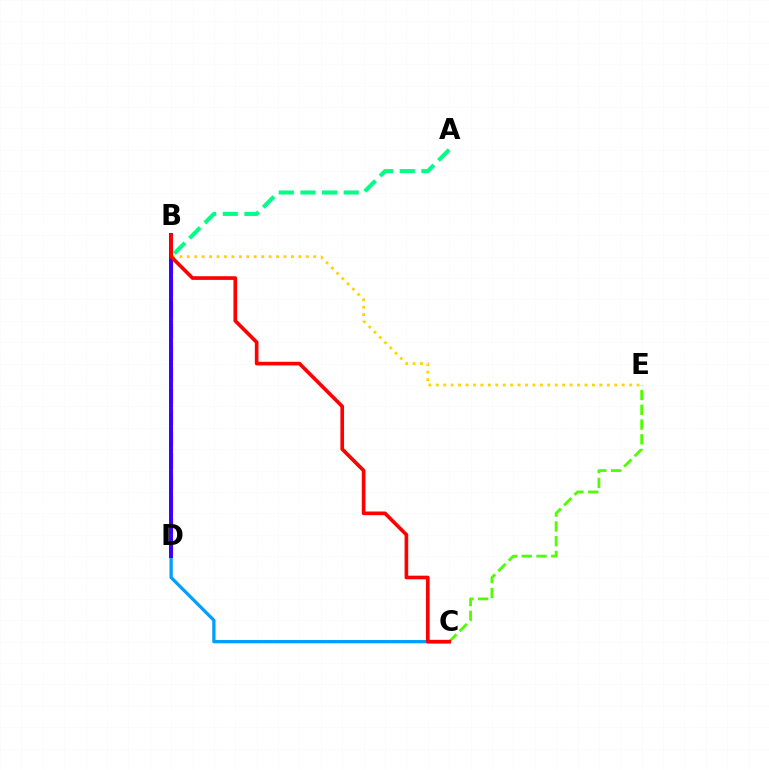{('A', 'D'): [{'color': '#00ff86', 'line_style': 'dashed', 'thickness': 2.94}], ('C', 'D'): [{'color': '#009eff', 'line_style': 'solid', 'thickness': 2.35}], ('B', 'E'): [{'color': '#ffd500', 'line_style': 'dotted', 'thickness': 2.02}], ('C', 'E'): [{'color': '#4fff00', 'line_style': 'dashed', 'thickness': 2.01}], ('B', 'D'): [{'color': '#ff00ed', 'line_style': 'solid', 'thickness': 2.62}, {'color': '#3700ff', 'line_style': 'solid', 'thickness': 2.77}], ('B', 'C'): [{'color': '#ff0000', 'line_style': 'solid', 'thickness': 2.63}]}